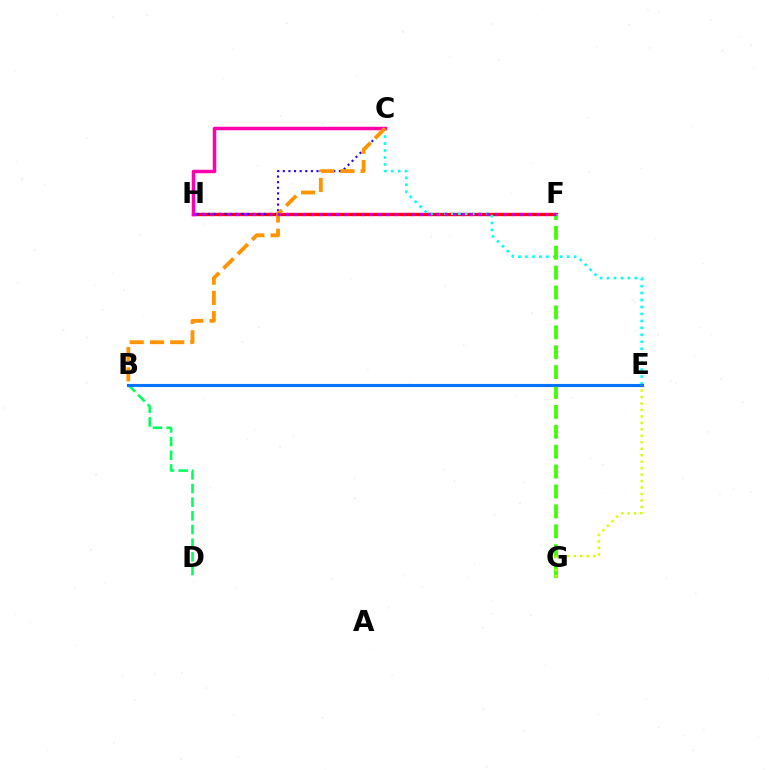{('F', 'H'): [{'color': '#ff0000', 'line_style': 'solid', 'thickness': 2.39}, {'color': '#b900ff', 'line_style': 'dotted', 'thickness': 2.27}], ('C', 'H'): [{'color': '#2500ff', 'line_style': 'dotted', 'thickness': 1.52}, {'color': '#ff00ac', 'line_style': 'solid', 'thickness': 2.51}], ('C', 'E'): [{'color': '#00fff6', 'line_style': 'dotted', 'thickness': 1.89}], ('B', 'D'): [{'color': '#00ff5c', 'line_style': 'dashed', 'thickness': 1.86}], ('F', 'G'): [{'color': '#3dff00', 'line_style': 'dashed', 'thickness': 2.7}], ('B', 'C'): [{'color': '#ff9400', 'line_style': 'dashed', 'thickness': 2.75}], ('B', 'E'): [{'color': '#0074ff', 'line_style': 'solid', 'thickness': 2.25}], ('E', 'G'): [{'color': '#d1ff00', 'line_style': 'dotted', 'thickness': 1.76}]}